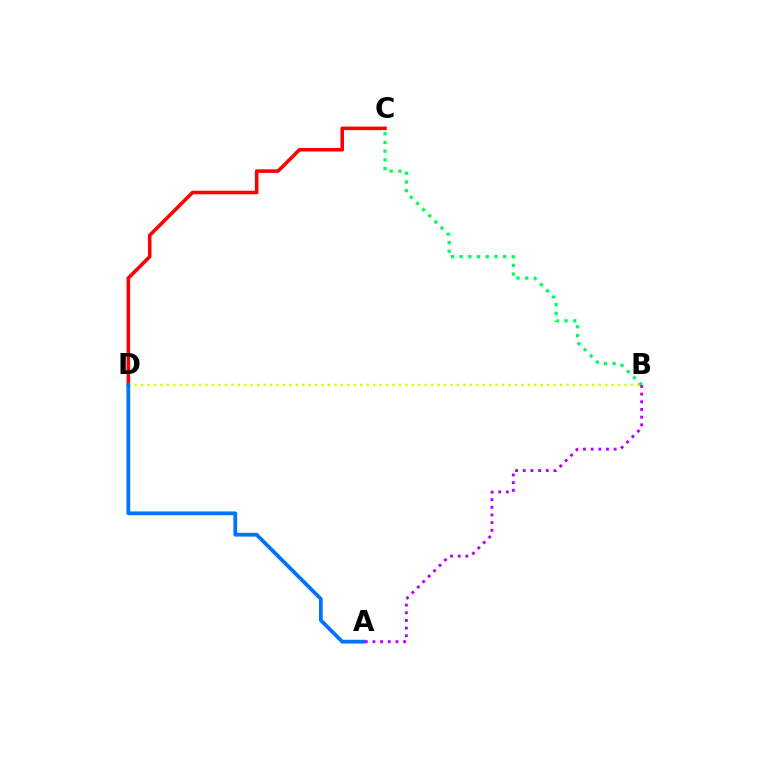{('C', 'D'): [{'color': '#ff0000', 'line_style': 'solid', 'thickness': 2.57}], ('B', 'D'): [{'color': '#d1ff00', 'line_style': 'dotted', 'thickness': 1.75}], ('A', 'D'): [{'color': '#0074ff', 'line_style': 'solid', 'thickness': 2.72}], ('B', 'C'): [{'color': '#00ff5c', 'line_style': 'dotted', 'thickness': 2.36}], ('A', 'B'): [{'color': '#b900ff', 'line_style': 'dotted', 'thickness': 2.08}]}